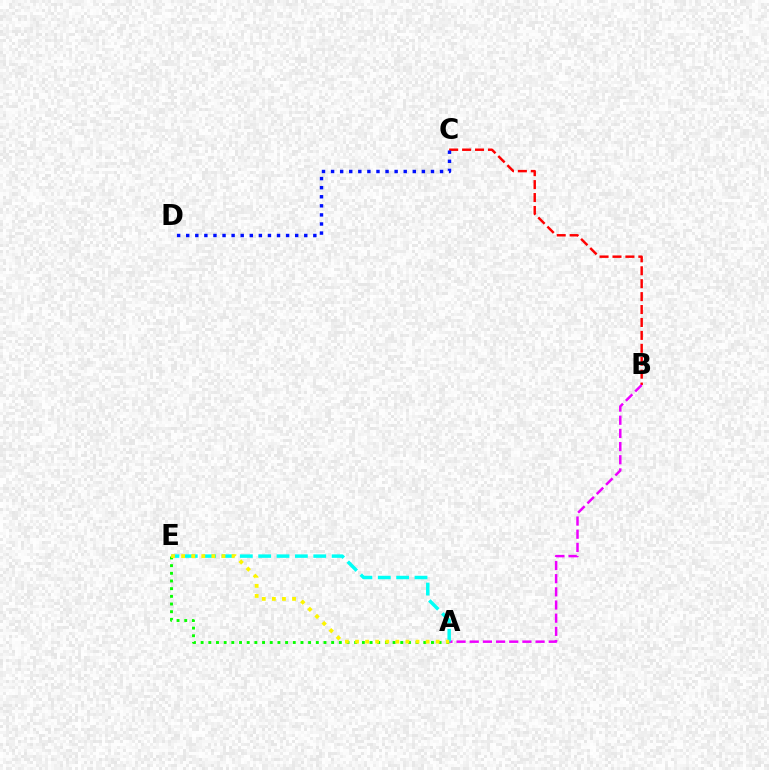{('B', 'C'): [{'color': '#ff0000', 'line_style': 'dashed', 'thickness': 1.76}], ('A', 'B'): [{'color': '#ee00ff', 'line_style': 'dashed', 'thickness': 1.79}], ('C', 'D'): [{'color': '#0010ff', 'line_style': 'dotted', 'thickness': 2.47}], ('A', 'E'): [{'color': '#00fff6', 'line_style': 'dashed', 'thickness': 2.49}, {'color': '#08ff00', 'line_style': 'dotted', 'thickness': 2.09}, {'color': '#fcf500', 'line_style': 'dotted', 'thickness': 2.74}]}